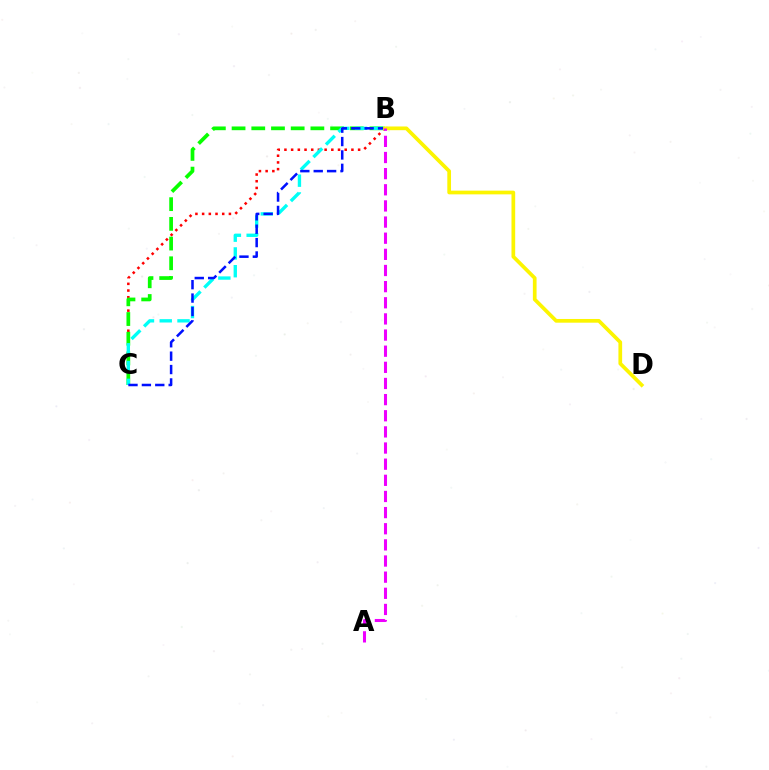{('B', 'C'): [{'color': '#ff0000', 'line_style': 'dotted', 'thickness': 1.82}, {'color': '#08ff00', 'line_style': 'dashed', 'thickness': 2.68}, {'color': '#00fff6', 'line_style': 'dashed', 'thickness': 2.41}, {'color': '#0010ff', 'line_style': 'dashed', 'thickness': 1.82}], ('B', 'D'): [{'color': '#fcf500', 'line_style': 'solid', 'thickness': 2.67}], ('A', 'B'): [{'color': '#ee00ff', 'line_style': 'dashed', 'thickness': 2.19}]}